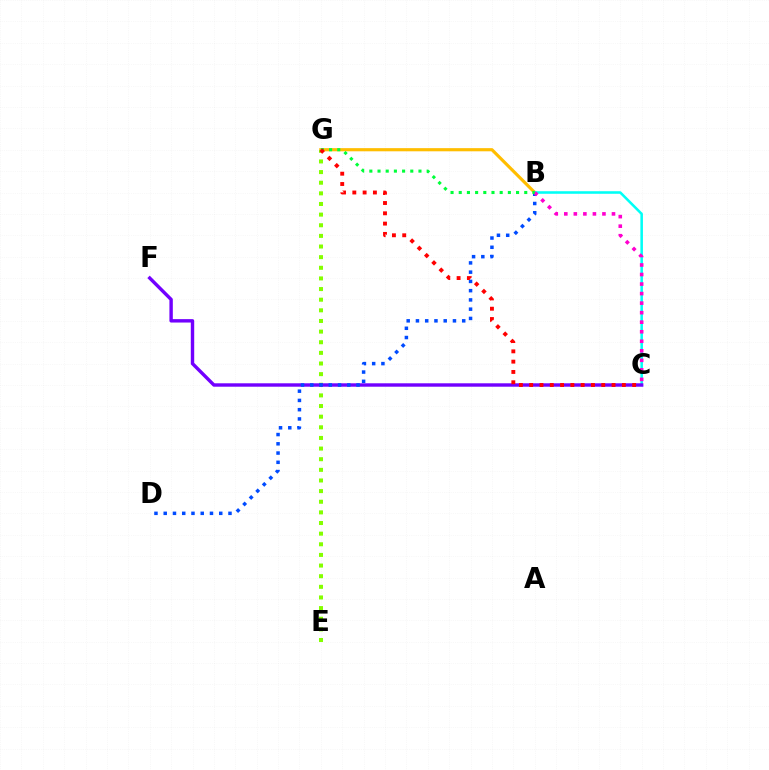{('B', 'G'): [{'color': '#ffbd00', 'line_style': 'solid', 'thickness': 2.27}, {'color': '#00ff39', 'line_style': 'dotted', 'thickness': 2.22}], ('E', 'G'): [{'color': '#84ff00', 'line_style': 'dotted', 'thickness': 2.89}], ('B', 'C'): [{'color': '#00fff6', 'line_style': 'solid', 'thickness': 1.84}, {'color': '#ff00cf', 'line_style': 'dotted', 'thickness': 2.59}], ('C', 'F'): [{'color': '#7200ff', 'line_style': 'solid', 'thickness': 2.46}], ('B', 'D'): [{'color': '#004bff', 'line_style': 'dotted', 'thickness': 2.51}], ('C', 'G'): [{'color': '#ff0000', 'line_style': 'dotted', 'thickness': 2.8}]}